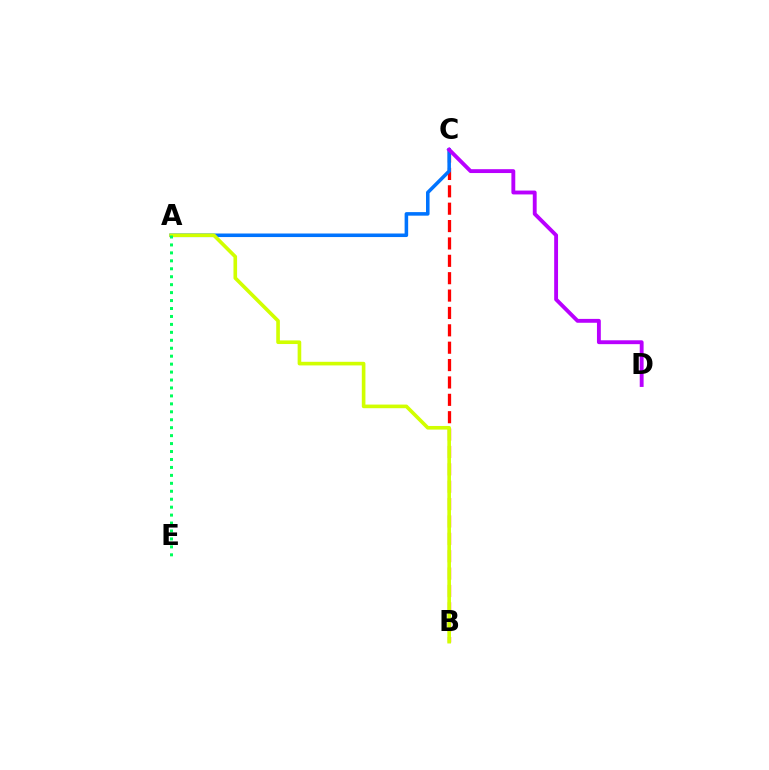{('B', 'C'): [{'color': '#ff0000', 'line_style': 'dashed', 'thickness': 2.36}], ('A', 'C'): [{'color': '#0074ff', 'line_style': 'solid', 'thickness': 2.56}], ('A', 'B'): [{'color': '#d1ff00', 'line_style': 'solid', 'thickness': 2.61}], ('A', 'E'): [{'color': '#00ff5c', 'line_style': 'dotted', 'thickness': 2.16}], ('C', 'D'): [{'color': '#b900ff', 'line_style': 'solid', 'thickness': 2.78}]}